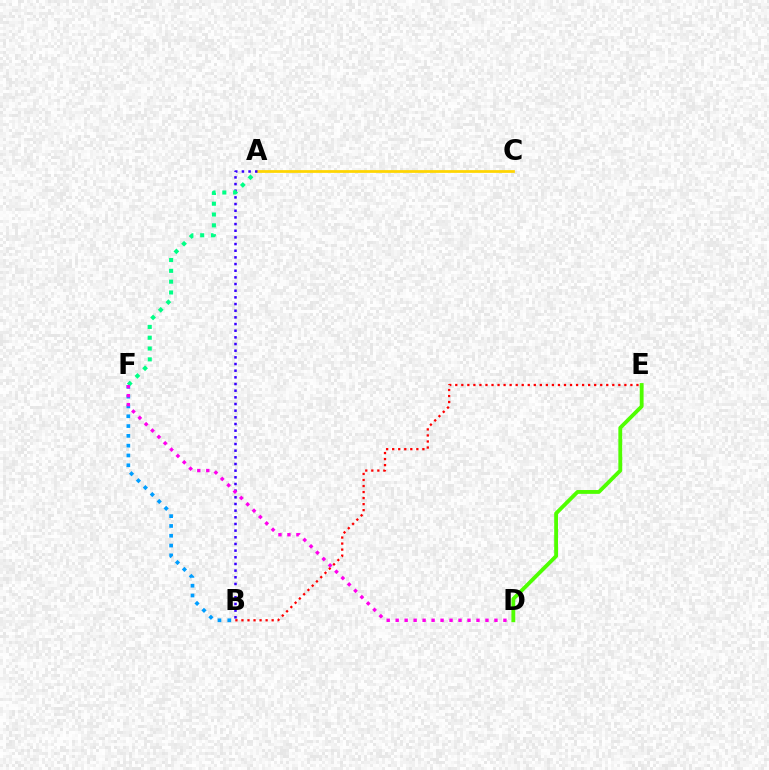{('A', 'C'): [{'color': '#ffd500', 'line_style': 'solid', 'thickness': 1.98}], ('A', 'B'): [{'color': '#3700ff', 'line_style': 'dotted', 'thickness': 1.81}], ('B', 'F'): [{'color': '#009eff', 'line_style': 'dotted', 'thickness': 2.66}], ('B', 'E'): [{'color': '#ff0000', 'line_style': 'dotted', 'thickness': 1.64}], ('A', 'F'): [{'color': '#00ff86', 'line_style': 'dotted', 'thickness': 2.94}], ('D', 'F'): [{'color': '#ff00ed', 'line_style': 'dotted', 'thickness': 2.44}], ('D', 'E'): [{'color': '#4fff00', 'line_style': 'solid', 'thickness': 2.76}]}